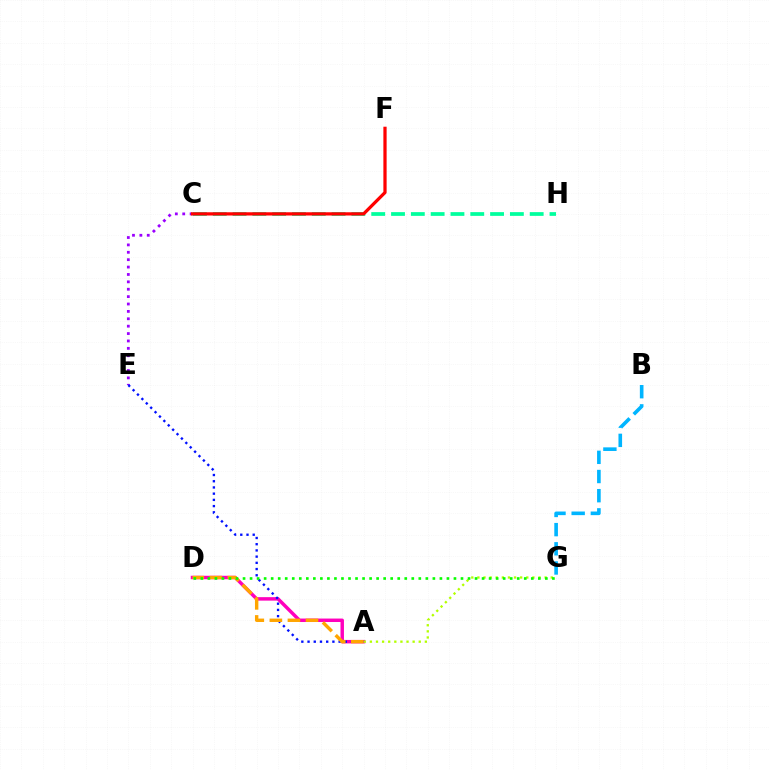{('A', 'D'): [{'color': '#ff00bd', 'line_style': 'solid', 'thickness': 2.49}, {'color': '#ffa500', 'line_style': 'dashed', 'thickness': 2.45}], ('C', 'E'): [{'color': '#9b00ff', 'line_style': 'dotted', 'thickness': 2.01}], ('A', 'G'): [{'color': '#b3ff00', 'line_style': 'dotted', 'thickness': 1.66}], ('A', 'E'): [{'color': '#0010ff', 'line_style': 'dotted', 'thickness': 1.69}], ('C', 'H'): [{'color': '#00ff9d', 'line_style': 'dashed', 'thickness': 2.69}], ('D', 'G'): [{'color': '#08ff00', 'line_style': 'dotted', 'thickness': 1.91}], ('C', 'F'): [{'color': '#ff0000', 'line_style': 'solid', 'thickness': 2.33}], ('B', 'G'): [{'color': '#00b5ff', 'line_style': 'dashed', 'thickness': 2.61}]}